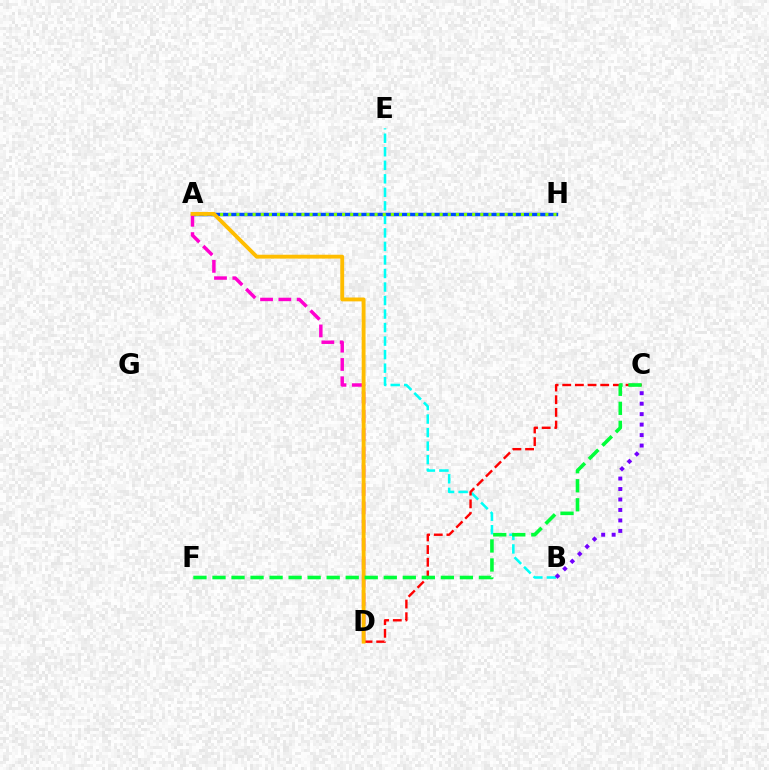{('A', 'H'): [{'color': '#004bff', 'line_style': 'solid', 'thickness': 2.48}, {'color': '#84ff00', 'line_style': 'dotted', 'thickness': 2.21}], ('B', 'E'): [{'color': '#00fff6', 'line_style': 'dashed', 'thickness': 1.84}], ('A', 'D'): [{'color': '#ff00cf', 'line_style': 'dashed', 'thickness': 2.49}, {'color': '#ffbd00', 'line_style': 'solid', 'thickness': 2.78}], ('B', 'C'): [{'color': '#7200ff', 'line_style': 'dotted', 'thickness': 2.84}], ('C', 'D'): [{'color': '#ff0000', 'line_style': 'dashed', 'thickness': 1.72}], ('C', 'F'): [{'color': '#00ff39', 'line_style': 'dashed', 'thickness': 2.59}]}